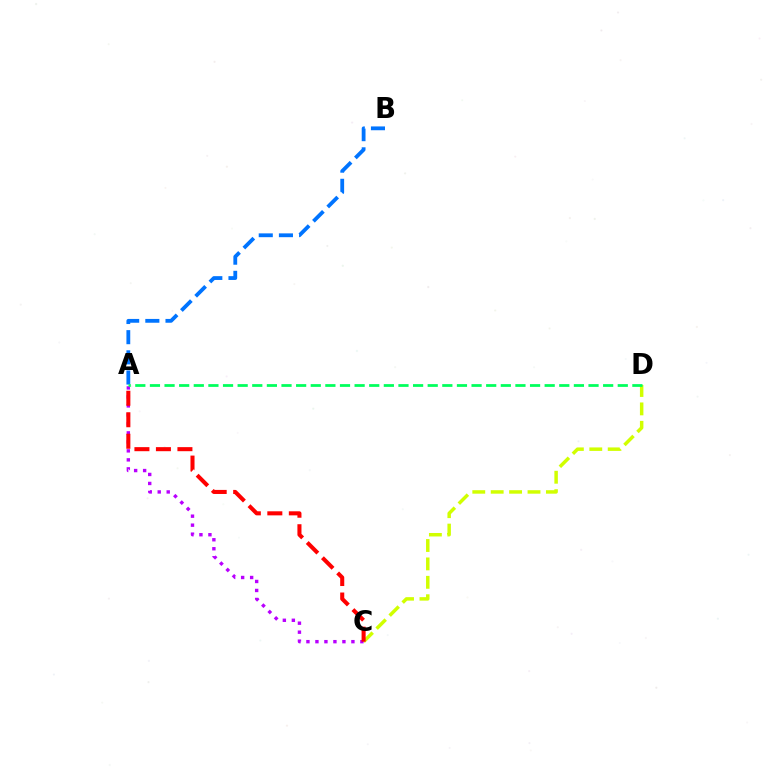{('A', 'B'): [{'color': '#0074ff', 'line_style': 'dashed', 'thickness': 2.74}], ('C', 'D'): [{'color': '#d1ff00', 'line_style': 'dashed', 'thickness': 2.5}], ('A', 'C'): [{'color': '#b900ff', 'line_style': 'dotted', 'thickness': 2.44}, {'color': '#ff0000', 'line_style': 'dashed', 'thickness': 2.92}], ('A', 'D'): [{'color': '#00ff5c', 'line_style': 'dashed', 'thickness': 1.99}]}